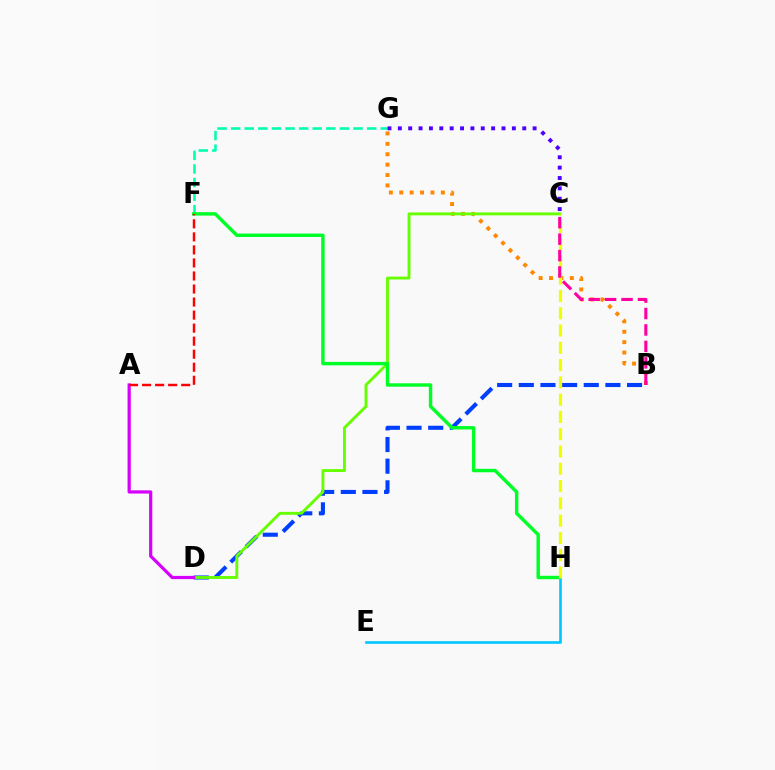{('B', 'G'): [{'color': '#ff8800', 'line_style': 'dotted', 'thickness': 2.83}], ('B', 'D'): [{'color': '#003fff', 'line_style': 'dashed', 'thickness': 2.94}], ('C', 'D'): [{'color': '#66ff00', 'line_style': 'solid', 'thickness': 2.08}], ('F', 'G'): [{'color': '#00ffaf', 'line_style': 'dashed', 'thickness': 1.85}], ('A', 'D'): [{'color': '#d600ff', 'line_style': 'solid', 'thickness': 2.31}], ('F', 'H'): [{'color': '#00ff27', 'line_style': 'solid', 'thickness': 2.47}], ('E', 'H'): [{'color': '#00c7ff', 'line_style': 'solid', 'thickness': 1.9}], ('A', 'F'): [{'color': '#ff0000', 'line_style': 'dashed', 'thickness': 1.77}], ('C', 'G'): [{'color': '#4f00ff', 'line_style': 'dotted', 'thickness': 2.82}], ('C', 'H'): [{'color': '#eeff00', 'line_style': 'dashed', 'thickness': 2.35}], ('B', 'C'): [{'color': '#ff00a0', 'line_style': 'dashed', 'thickness': 2.23}]}